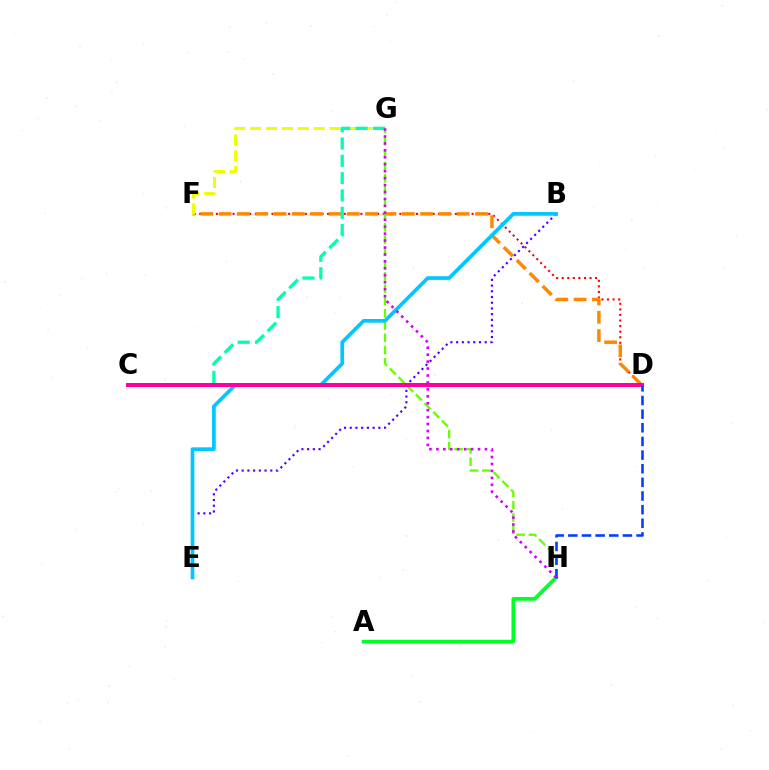{('D', 'F'): [{'color': '#ff0000', 'line_style': 'dotted', 'thickness': 1.51}, {'color': '#ff8800', 'line_style': 'dashed', 'thickness': 2.49}], ('G', 'H'): [{'color': '#66ff00', 'line_style': 'dashed', 'thickness': 1.67}, {'color': '#d600ff', 'line_style': 'dotted', 'thickness': 1.89}], ('B', 'E'): [{'color': '#4f00ff', 'line_style': 'dotted', 'thickness': 1.55}, {'color': '#00c7ff', 'line_style': 'solid', 'thickness': 2.66}], ('F', 'G'): [{'color': '#eeff00', 'line_style': 'dashed', 'thickness': 2.15}], ('C', 'G'): [{'color': '#00ffaf', 'line_style': 'dashed', 'thickness': 2.35}], ('A', 'H'): [{'color': '#00ff27', 'line_style': 'solid', 'thickness': 2.67}], ('C', 'D'): [{'color': '#ff00a0', 'line_style': 'solid', 'thickness': 2.89}], ('D', 'H'): [{'color': '#003fff', 'line_style': 'dashed', 'thickness': 1.85}]}